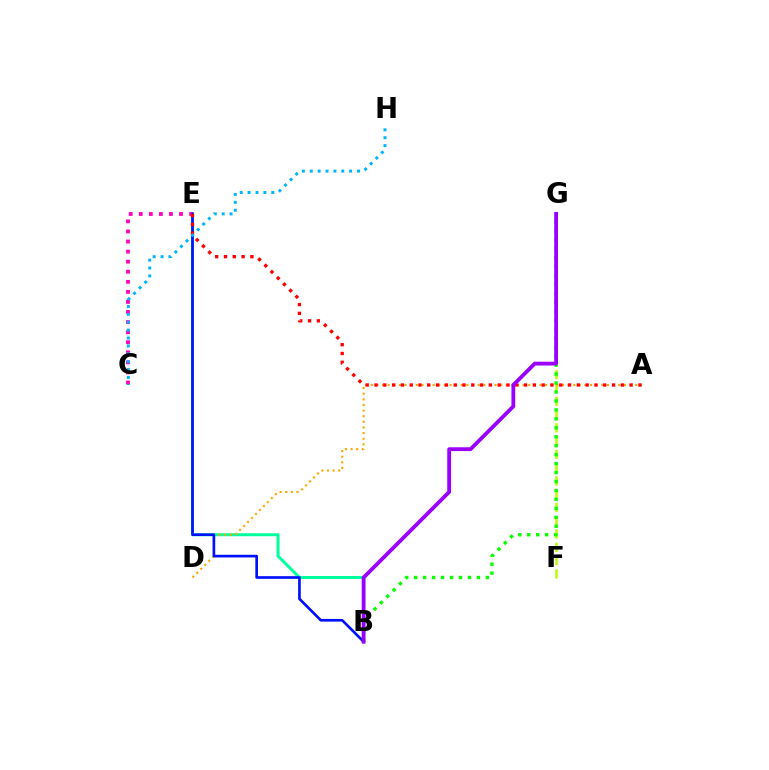{('B', 'E'): [{'color': '#00ff9d', 'line_style': 'solid', 'thickness': 2.15}, {'color': '#0010ff', 'line_style': 'solid', 'thickness': 1.92}], ('C', 'E'): [{'color': '#ff00bd', 'line_style': 'dotted', 'thickness': 2.74}], ('F', 'G'): [{'color': '#b3ff00', 'line_style': 'dashed', 'thickness': 1.8}], ('A', 'D'): [{'color': '#ffa500', 'line_style': 'dotted', 'thickness': 1.53}], ('A', 'E'): [{'color': '#ff0000', 'line_style': 'dotted', 'thickness': 2.39}], ('B', 'G'): [{'color': '#08ff00', 'line_style': 'dotted', 'thickness': 2.43}, {'color': '#9b00ff', 'line_style': 'solid', 'thickness': 2.74}], ('C', 'H'): [{'color': '#00b5ff', 'line_style': 'dotted', 'thickness': 2.14}]}